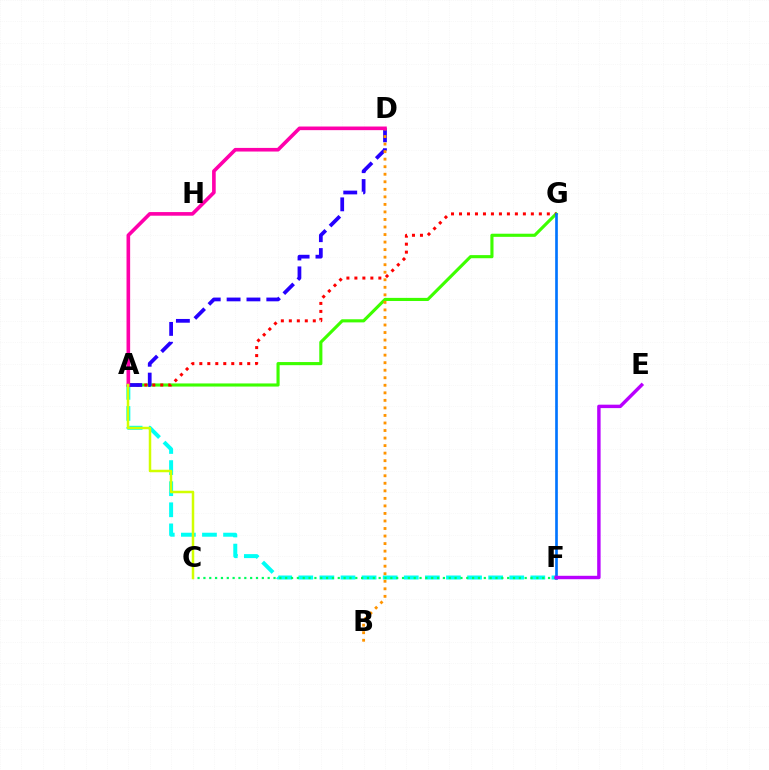{('A', 'F'): [{'color': '#00fff6', 'line_style': 'dashed', 'thickness': 2.87}], ('A', 'G'): [{'color': '#3dff00', 'line_style': 'solid', 'thickness': 2.25}, {'color': '#ff0000', 'line_style': 'dotted', 'thickness': 2.17}], ('C', 'F'): [{'color': '#00ff5c', 'line_style': 'dotted', 'thickness': 1.59}], ('A', 'D'): [{'color': '#2500ff', 'line_style': 'dashed', 'thickness': 2.7}, {'color': '#ff00ac', 'line_style': 'solid', 'thickness': 2.61}], ('F', 'G'): [{'color': '#0074ff', 'line_style': 'solid', 'thickness': 1.92}], ('B', 'D'): [{'color': '#ff9400', 'line_style': 'dotted', 'thickness': 2.05}], ('E', 'F'): [{'color': '#b900ff', 'line_style': 'solid', 'thickness': 2.47}], ('A', 'C'): [{'color': '#d1ff00', 'line_style': 'solid', 'thickness': 1.8}]}